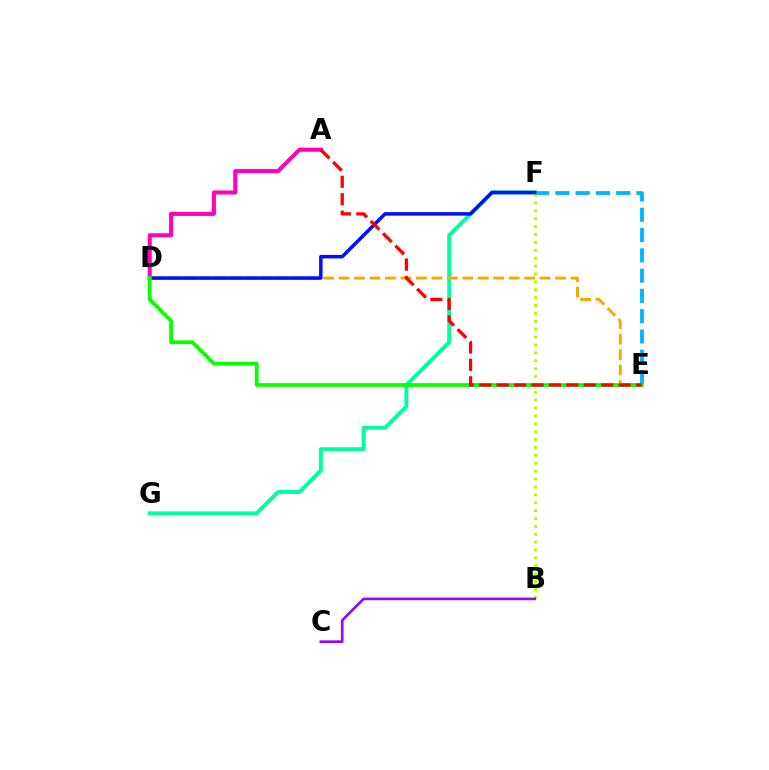{('E', 'F'): [{'color': '#00b5ff', 'line_style': 'dashed', 'thickness': 2.76}], ('B', 'F'): [{'color': '#b3ff00', 'line_style': 'dotted', 'thickness': 2.14}], ('F', 'G'): [{'color': '#00ff9d', 'line_style': 'solid', 'thickness': 2.84}], ('D', 'E'): [{'color': '#ffa500', 'line_style': 'dashed', 'thickness': 2.1}, {'color': '#08ff00', 'line_style': 'solid', 'thickness': 2.7}], ('D', 'F'): [{'color': '#0010ff', 'line_style': 'solid', 'thickness': 2.54}], ('B', 'C'): [{'color': '#9b00ff', 'line_style': 'solid', 'thickness': 1.9}], ('A', 'D'): [{'color': '#ff00bd', 'line_style': 'solid', 'thickness': 2.93}], ('A', 'E'): [{'color': '#ff0000', 'line_style': 'dashed', 'thickness': 2.37}]}